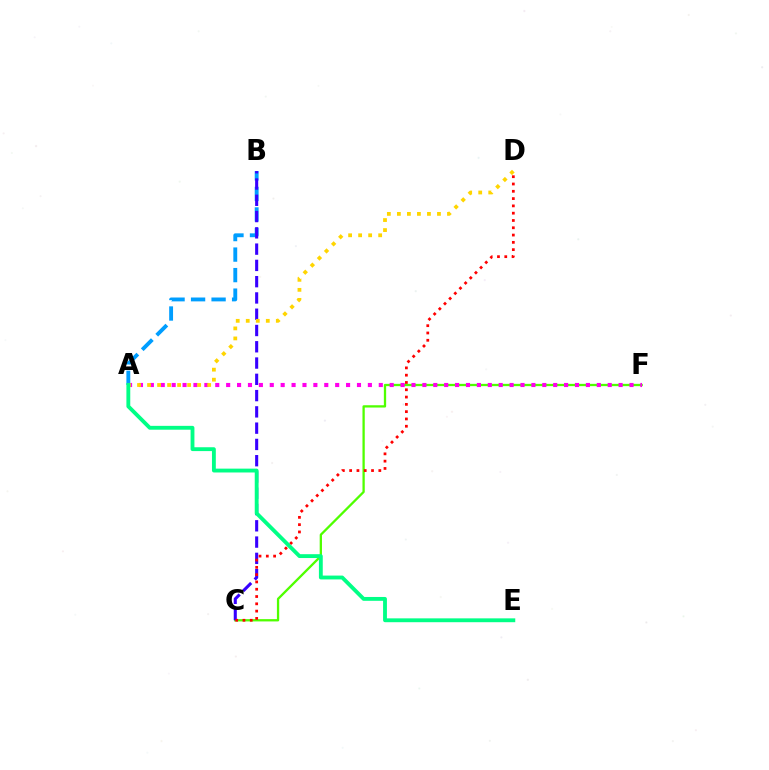{('A', 'B'): [{'color': '#009eff', 'line_style': 'dashed', 'thickness': 2.79}], ('C', 'F'): [{'color': '#4fff00', 'line_style': 'solid', 'thickness': 1.65}], ('B', 'C'): [{'color': '#3700ff', 'line_style': 'dashed', 'thickness': 2.21}], ('A', 'F'): [{'color': '#ff00ed', 'line_style': 'dotted', 'thickness': 2.96}], ('A', 'D'): [{'color': '#ffd500', 'line_style': 'dotted', 'thickness': 2.72}], ('C', 'D'): [{'color': '#ff0000', 'line_style': 'dotted', 'thickness': 1.98}], ('A', 'E'): [{'color': '#00ff86', 'line_style': 'solid', 'thickness': 2.77}]}